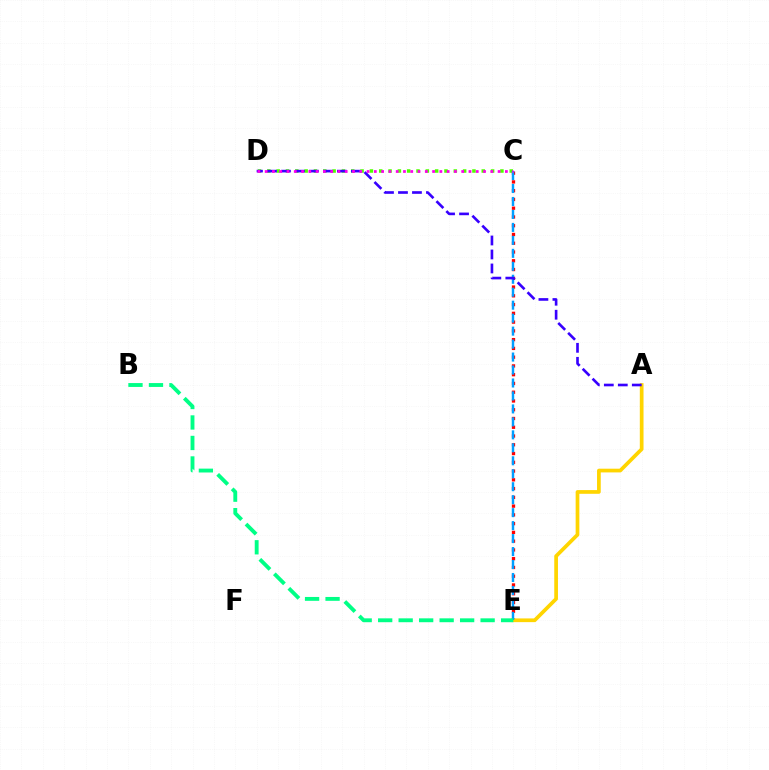{('C', 'D'): [{'color': '#4fff00', 'line_style': 'dotted', 'thickness': 2.53}, {'color': '#ff00ed', 'line_style': 'dotted', 'thickness': 1.98}], ('C', 'E'): [{'color': '#ff0000', 'line_style': 'dotted', 'thickness': 2.38}, {'color': '#009eff', 'line_style': 'dashed', 'thickness': 1.76}], ('A', 'E'): [{'color': '#ffd500', 'line_style': 'solid', 'thickness': 2.67}], ('A', 'D'): [{'color': '#3700ff', 'line_style': 'dashed', 'thickness': 1.9}], ('B', 'E'): [{'color': '#00ff86', 'line_style': 'dashed', 'thickness': 2.78}]}